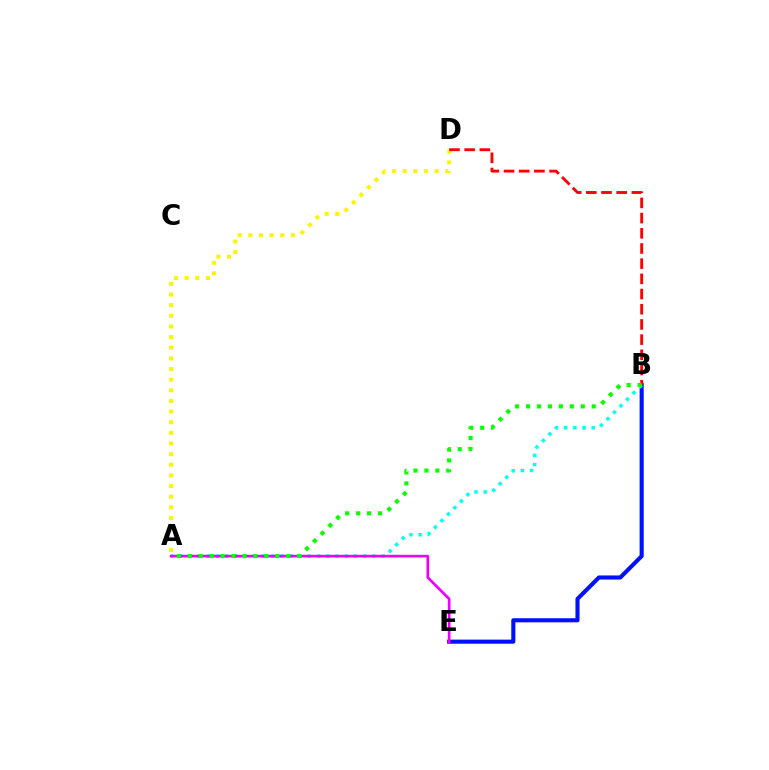{('A', 'D'): [{'color': '#fcf500', 'line_style': 'dotted', 'thickness': 2.89}], ('B', 'E'): [{'color': '#0010ff', 'line_style': 'solid', 'thickness': 2.95}], ('B', 'D'): [{'color': '#ff0000', 'line_style': 'dashed', 'thickness': 2.06}], ('A', 'B'): [{'color': '#00fff6', 'line_style': 'dotted', 'thickness': 2.5}, {'color': '#08ff00', 'line_style': 'dotted', 'thickness': 2.97}], ('A', 'E'): [{'color': '#ee00ff', 'line_style': 'solid', 'thickness': 1.92}]}